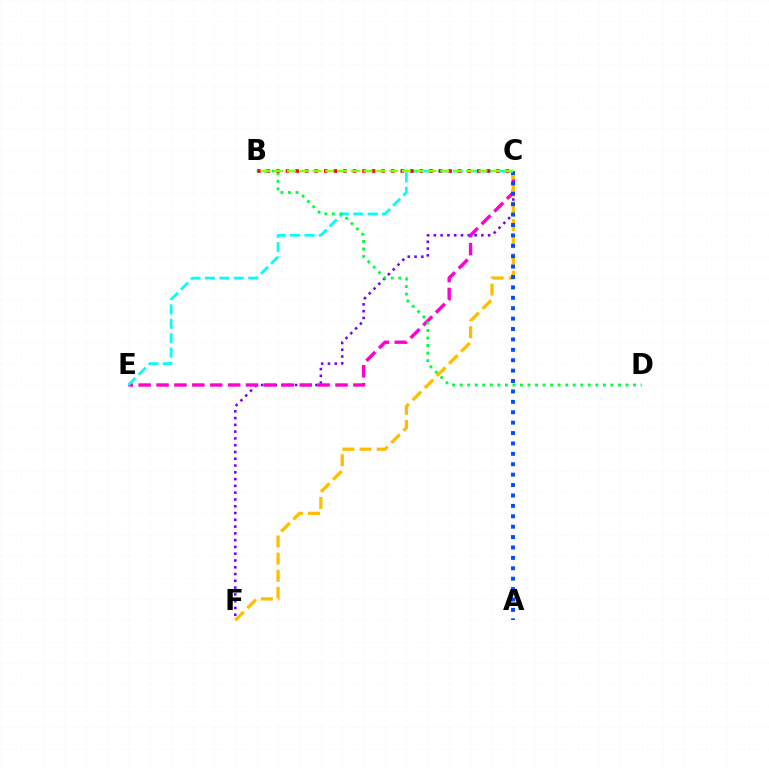{('C', 'F'): [{'color': '#7200ff', 'line_style': 'dotted', 'thickness': 1.84}, {'color': '#ffbd00', 'line_style': 'dashed', 'thickness': 2.33}], ('C', 'E'): [{'color': '#ff00cf', 'line_style': 'dashed', 'thickness': 2.43}, {'color': '#00fff6', 'line_style': 'dashed', 'thickness': 1.96}], ('A', 'C'): [{'color': '#004bff', 'line_style': 'dotted', 'thickness': 2.83}], ('B', 'D'): [{'color': '#00ff39', 'line_style': 'dotted', 'thickness': 2.05}], ('B', 'C'): [{'color': '#ff0000', 'line_style': 'dotted', 'thickness': 2.6}, {'color': '#84ff00', 'line_style': 'dashed', 'thickness': 1.74}]}